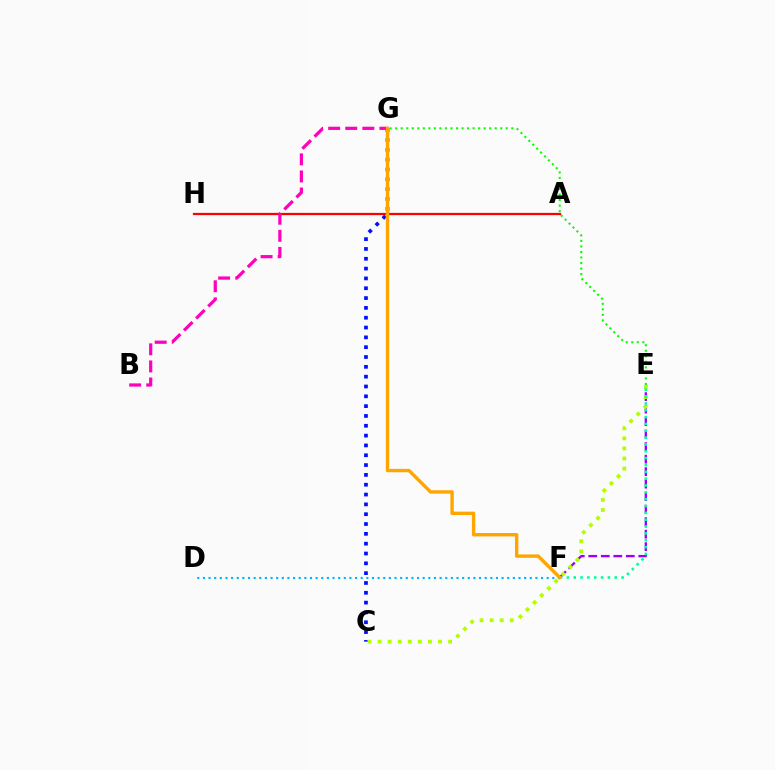{('E', 'G'): [{'color': '#08ff00', 'line_style': 'dotted', 'thickness': 1.5}], ('C', 'G'): [{'color': '#0010ff', 'line_style': 'dotted', 'thickness': 2.67}], ('A', 'H'): [{'color': '#ff0000', 'line_style': 'solid', 'thickness': 1.62}], ('E', 'F'): [{'color': '#9b00ff', 'line_style': 'dashed', 'thickness': 1.7}, {'color': '#00ff9d', 'line_style': 'dotted', 'thickness': 1.86}], ('D', 'F'): [{'color': '#00b5ff', 'line_style': 'dotted', 'thickness': 1.53}], ('C', 'E'): [{'color': '#b3ff00', 'line_style': 'dotted', 'thickness': 2.74}], ('B', 'G'): [{'color': '#ff00bd', 'line_style': 'dashed', 'thickness': 2.32}], ('F', 'G'): [{'color': '#ffa500', 'line_style': 'solid', 'thickness': 2.44}]}